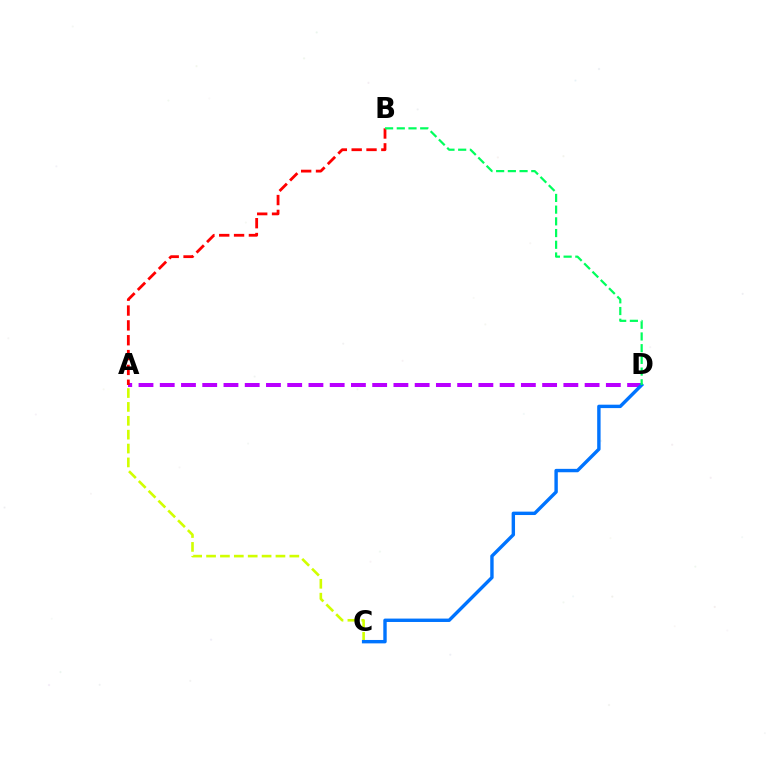{('A', 'C'): [{'color': '#d1ff00', 'line_style': 'dashed', 'thickness': 1.89}], ('A', 'D'): [{'color': '#b900ff', 'line_style': 'dashed', 'thickness': 2.89}], ('A', 'B'): [{'color': '#ff0000', 'line_style': 'dashed', 'thickness': 2.02}], ('C', 'D'): [{'color': '#0074ff', 'line_style': 'solid', 'thickness': 2.45}], ('B', 'D'): [{'color': '#00ff5c', 'line_style': 'dashed', 'thickness': 1.59}]}